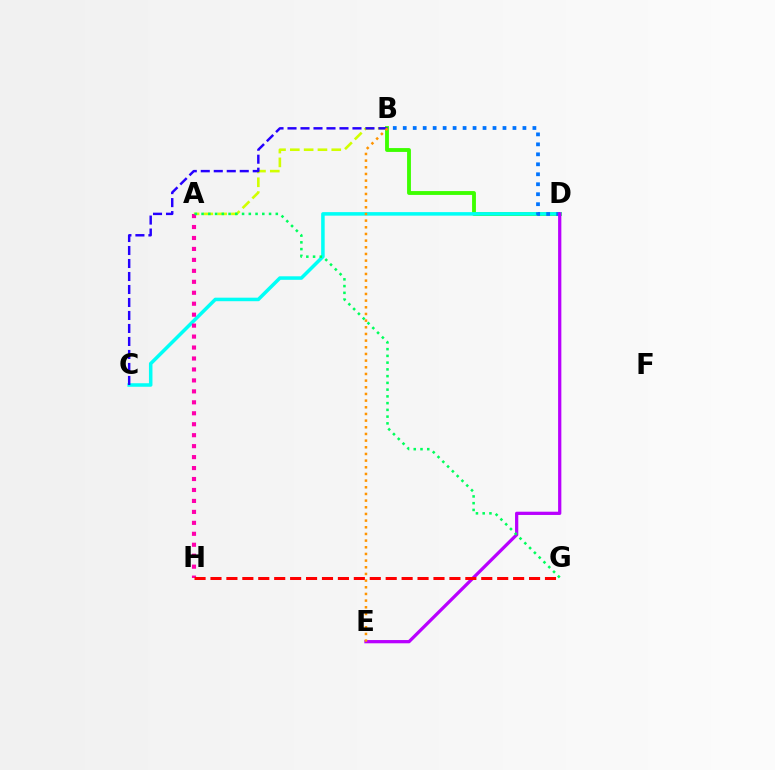{('A', 'B'): [{'color': '#d1ff00', 'line_style': 'dashed', 'thickness': 1.88}], ('B', 'D'): [{'color': '#3dff00', 'line_style': 'solid', 'thickness': 2.77}, {'color': '#0074ff', 'line_style': 'dotted', 'thickness': 2.71}], ('C', 'D'): [{'color': '#00fff6', 'line_style': 'solid', 'thickness': 2.54}], ('B', 'C'): [{'color': '#2500ff', 'line_style': 'dashed', 'thickness': 1.77}], ('D', 'E'): [{'color': '#b900ff', 'line_style': 'solid', 'thickness': 2.34}], ('A', 'H'): [{'color': '#ff00ac', 'line_style': 'dotted', 'thickness': 2.98}], ('G', 'H'): [{'color': '#ff0000', 'line_style': 'dashed', 'thickness': 2.16}], ('B', 'E'): [{'color': '#ff9400', 'line_style': 'dotted', 'thickness': 1.81}], ('A', 'G'): [{'color': '#00ff5c', 'line_style': 'dotted', 'thickness': 1.83}]}